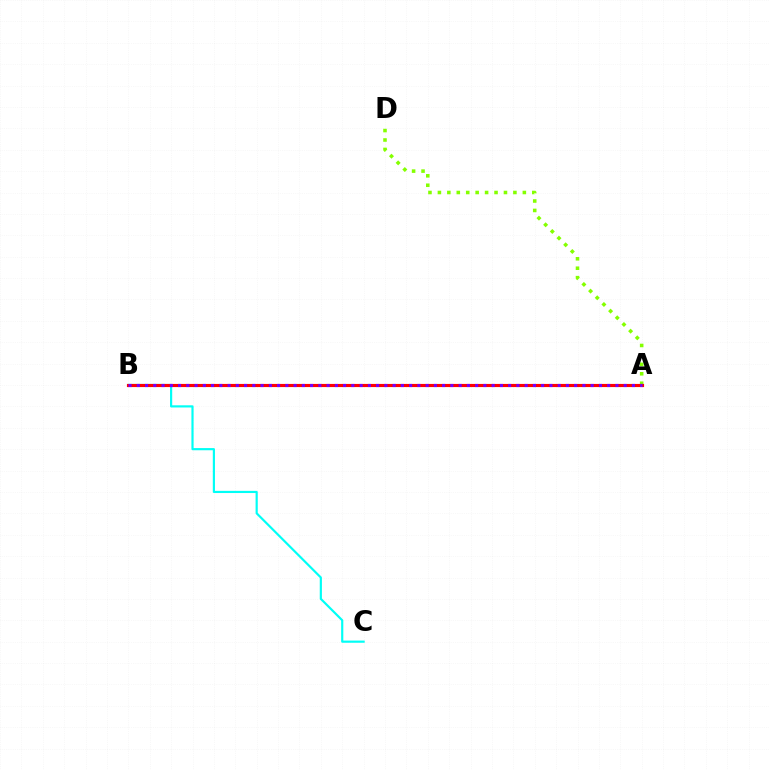{('A', 'D'): [{'color': '#84ff00', 'line_style': 'dotted', 'thickness': 2.56}], ('B', 'C'): [{'color': '#00fff6', 'line_style': 'solid', 'thickness': 1.57}], ('A', 'B'): [{'color': '#ff0000', 'line_style': 'solid', 'thickness': 2.27}, {'color': '#7200ff', 'line_style': 'dotted', 'thickness': 2.24}]}